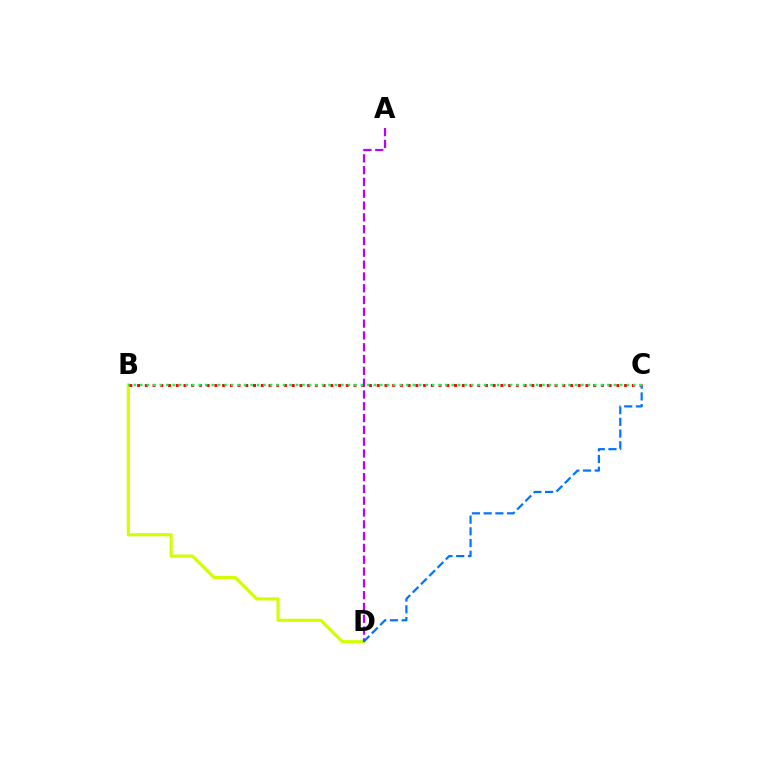{('B', 'D'): [{'color': '#d1ff00', 'line_style': 'solid', 'thickness': 2.26}], ('A', 'D'): [{'color': '#b900ff', 'line_style': 'dashed', 'thickness': 1.6}], ('B', 'C'): [{'color': '#ff0000', 'line_style': 'dotted', 'thickness': 2.1}, {'color': '#00ff5c', 'line_style': 'dotted', 'thickness': 1.76}], ('C', 'D'): [{'color': '#0074ff', 'line_style': 'dashed', 'thickness': 1.59}]}